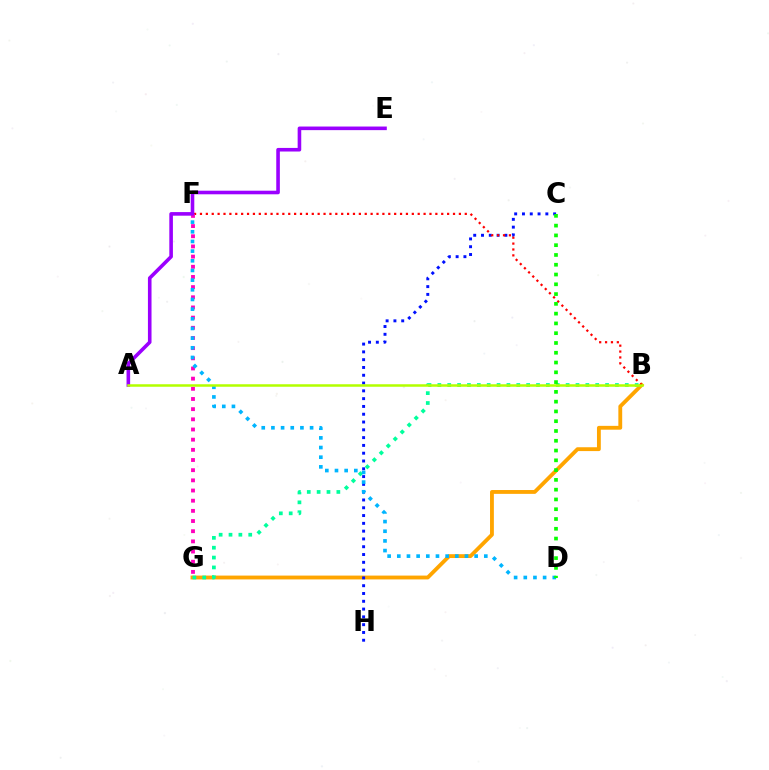{('B', 'G'): [{'color': '#ffa500', 'line_style': 'solid', 'thickness': 2.76}, {'color': '#00ff9d', 'line_style': 'dotted', 'thickness': 2.68}], ('C', 'H'): [{'color': '#0010ff', 'line_style': 'dotted', 'thickness': 2.12}], ('B', 'F'): [{'color': '#ff0000', 'line_style': 'dotted', 'thickness': 1.6}], ('F', 'G'): [{'color': '#ff00bd', 'line_style': 'dotted', 'thickness': 2.76}], ('D', 'F'): [{'color': '#00b5ff', 'line_style': 'dotted', 'thickness': 2.63}], ('A', 'E'): [{'color': '#9b00ff', 'line_style': 'solid', 'thickness': 2.59}], ('C', 'D'): [{'color': '#08ff00', 'line_style': 'dotted', 'thickness': 2.66}], ('A', 'B'): [{'color': '#b3ff00', 'line_style': 'solid', 'thickness': 1.81}]}